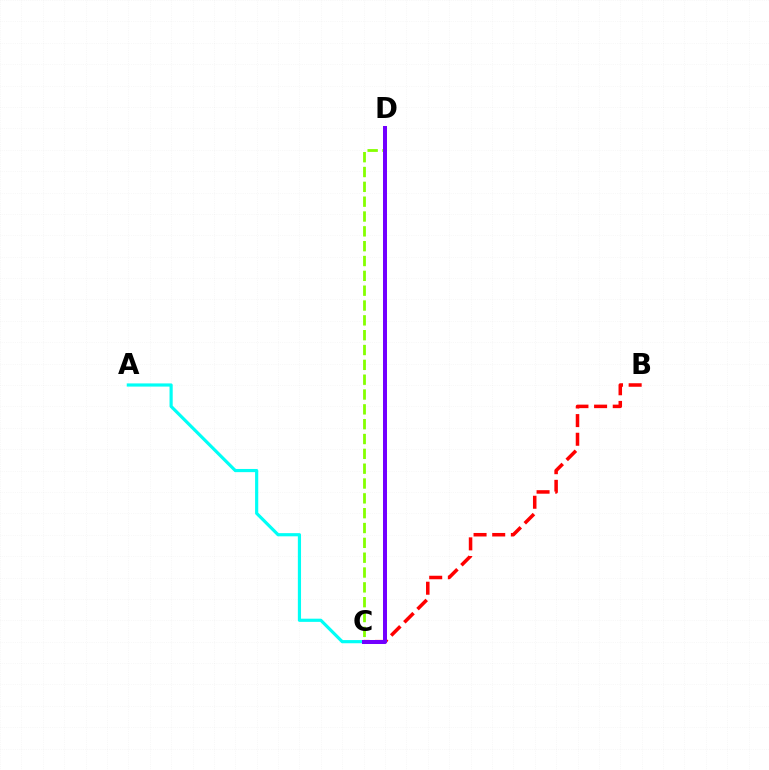{('B', 'C'): [{'color': '#ff0000', 'line_style': 'dashed', 'thickness': 2.53}], ('A', 'C'): [{'color': '#00fff6', 'line_style': 'solid', 'thickness': 2.29}], ('C', 'D'): [{'color': '#84ff00', 'line_style': 'dashed', 'thickness': 2.02}, {'color': '#7200ff', 'line_style': 'solid', 'thickness': 2.89}]}